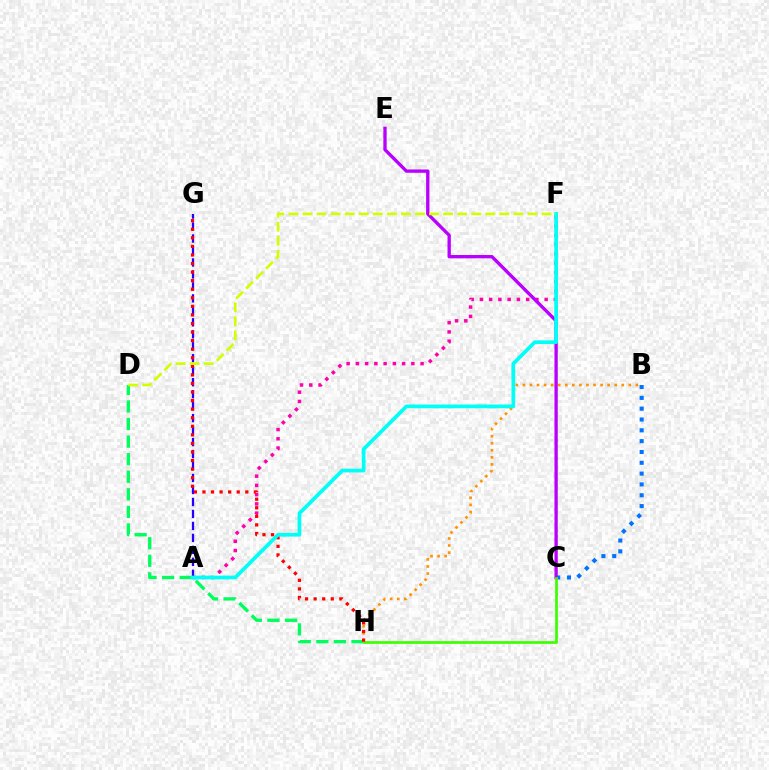{('B', 'C'): [{'color': '#0074ff', 'line_style': 'dotted', 'thickness': 2.94}], ('D', 'H'): [{'color': '#00ff5c', 'line_style': 'dashed', 'thickness': 2.39}], ('A', 'F'): [{'color': '#ff00ac', 'line_style': 'dotted', 'thickness': 2.51}, {'color': '#00fff6', 'line_style': 'solid', 'thickness': 2.68}], ('A', 'G'): [{'color': '#2500ff', 'line_style': 'dashed', 'thickness': 1.63}], ('B', 'H'): [{'color': '#ff9400', 'line_style': 'dotted', 'thickness': 1.92}], ('C', 'E'): [{'color': '#b900ff', 'line_style': 'solid', 'thickness': 2.39}], ('C', 'H'): [{'color': '#3dff00', 'line_style': 'solid', 'thickness': 1.96}], ('G', 'H'): [{'color': '#ff0000', 'line_style': 'dotted', 'thickness': 2.33}], ('D', 'F'): [{'color': '#d1ff00', 'line_style': 'dashed', 'thickness': 1.91}]}